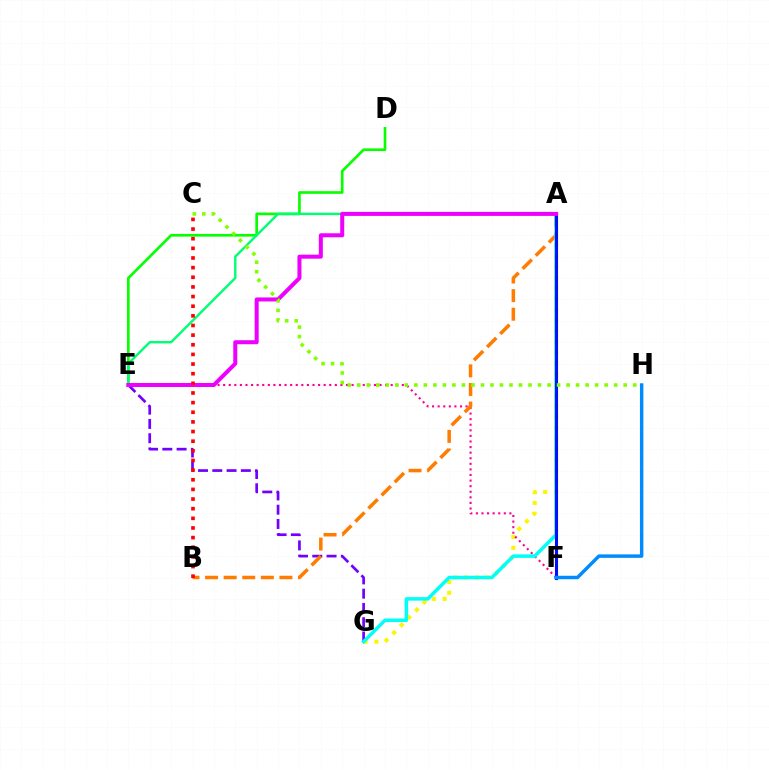{('A', 'G'): [{'color': '#fcf500', 'line_style': 'dotted', 'thickness': 2.92}, {'color': '#00fff6', 'line_style': 'solid', 'thickness': 2.53}], ('E', 'G'): [{'color': '#7200ff', 'line_style': 'dashed', 'thickness': 1.94}], ('E', 'F'): [{'color': '#ff0094', 'line_style': 'dotted', 'thickness': 1.52}], ('D', 'E'): [{'color': '#08ff00', 'line_style': 'solid', 'thickness': 1.92}], ('A', 'E'): [{'color': '#00ff74', 'line_style': 'solid', 'thickness': 1.74}, {'color': '#ee00ff', 'line_style': 'solid', 'thickness': 2.89}], ('A', 'B'): [{'color': '#ff7c00', 'line_style': 'dashed', 'thickness': 2.53}], ('A', 'F'): [{'color': '#0010ff', 'line_style': 'solid', 'thickness': 2.22}], ('F', 'H'): [{'color': '#008cff', 'line_style': 'solid', 'thickness': 2.49}], ('C', 'H'): [{'color': '#84ff00', 'line_style': 'dotted', 'thickness': 2.59}], ('B', 'C'): [{'color': '#ff0000', 'line_style': 'dotted', 'thickness': 2.62}]}